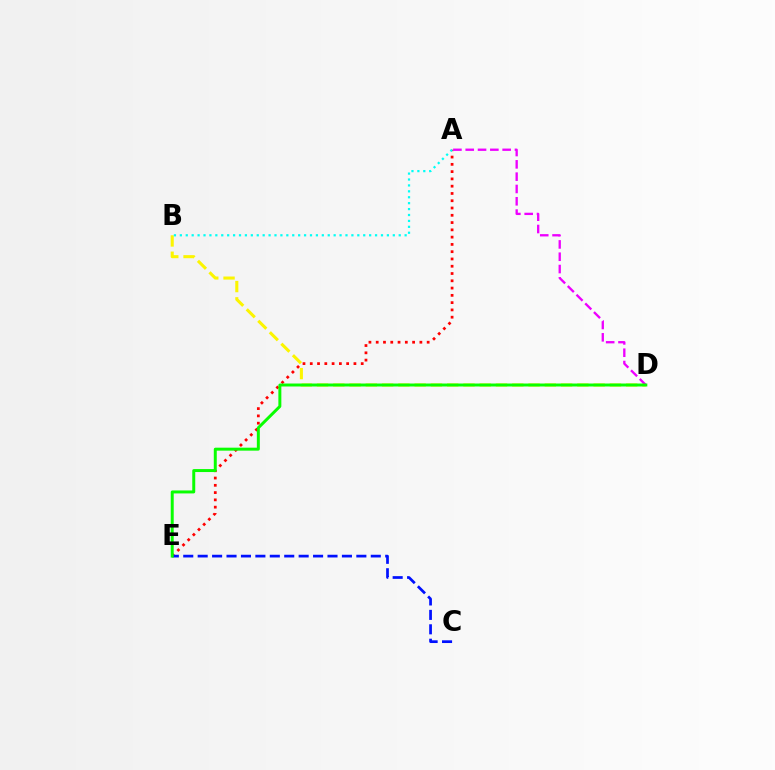{('B', 'D'): [{'color': '#fcf500', 'line_style': 'dashed', 'thickness': 2.21}], ('A', 'E'): [{'color': '#ff0000', 'line_style': 'dotted', 'thickness': 1.98}], ('C', 'E'): [{'color': '#0010ff', 'line_style': 'dashed', 'thickness': 1.96}], ('A', 'D'): [{'color': '#ee00ff', 'line_style': 'dashed', 'thickness': 1.67}], ('D', 'E'): [{'color': '#08ff00', 'line_style': 'solid', 'thickness': 2.14}], ('A', 'B'): [{'color': '#00fff6', 'line_style': 'dotted', 'thickness': 1.61}]}